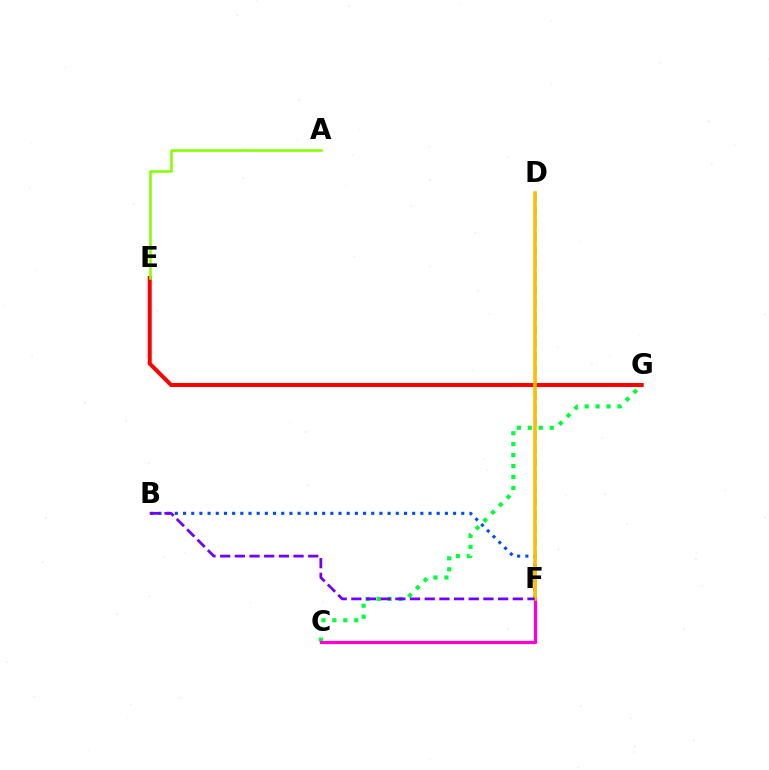{('C', 'G'): [{'color': '#00ff39', 'line_style': 'dotted', 'thickness': 2.97}], ('D', 'F'): [{'color': '#00fff6', 'line_style': 'dashed', 'thickness': 1.8}, {'color': '#ffbd00', 'line_style': 'solid', 'thickness': 2.57}], ('B', 'F'): [{'color': '#004bff', 'line_style': 'dotted', 'thickness': 2.22}, {'color': '#7200ff', 'line_style': 'dashed', 'thickness': 1.99}], ('C', 'F'): [{'color': '#ff00cf', 'line_style': 'solid', 'thickness': 2.34}], ('E', 'G'): [{'color': '#ff0000', 'line_style': 'solid', 'thickness': 2.9}], ('A', 'E'): [{'color': '#84ff00', 'line_style': 'solid', 'thickness': 1.84}]}